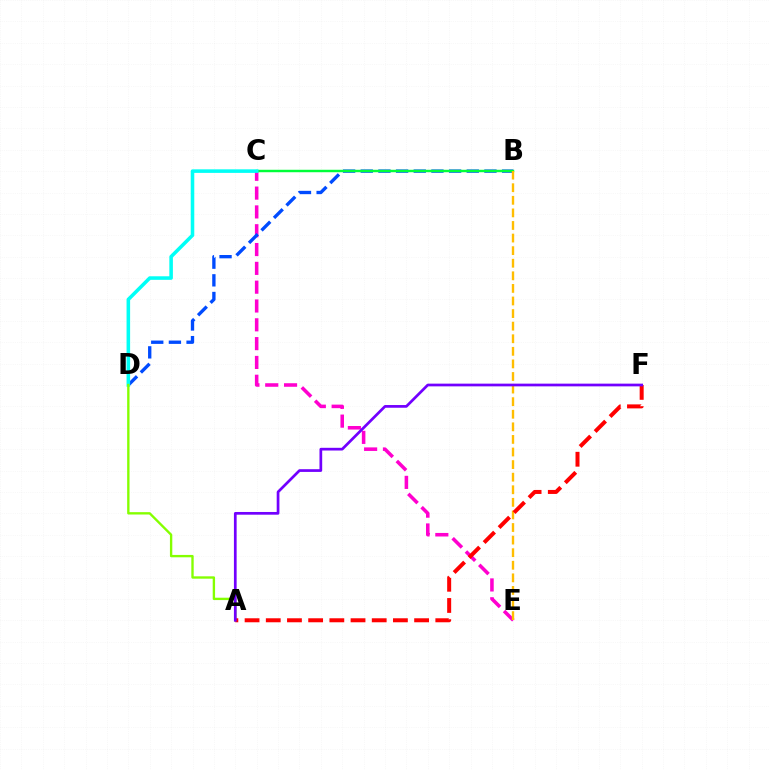{('C', 'E'): [{'color': '#ff00cf', 'line_style': 'dashed', 'thickness': 2.56}], ('B', 'D'): [{'color': '#004bff', 'line_style': 'dashed', 'thickness': 2.4}], ('B', 'C'): [{'color': '#00ff39', 'line_style': 'solid', 'thickness': 1.77}], ('B', 'E'): [{'color': '#ffbd00', 'line_style': 'dashed', 'thickness': 1.71}], ('C', 'D'): [{'color': '#00fff6', 'line_style': 'solid', 'thickness': 2.56}], ('A', 'D'): [{'color': '#84ff00', 'line_style': 'solid', 'thickness': 1.7}], ('A', 'F'): [{'color': '#ff0000', 'line_style': 'dashed', 'thickness': 2.88}, {'color': '#7200ff', 'line_style': 'solid', 'thickness': 1.95}]}